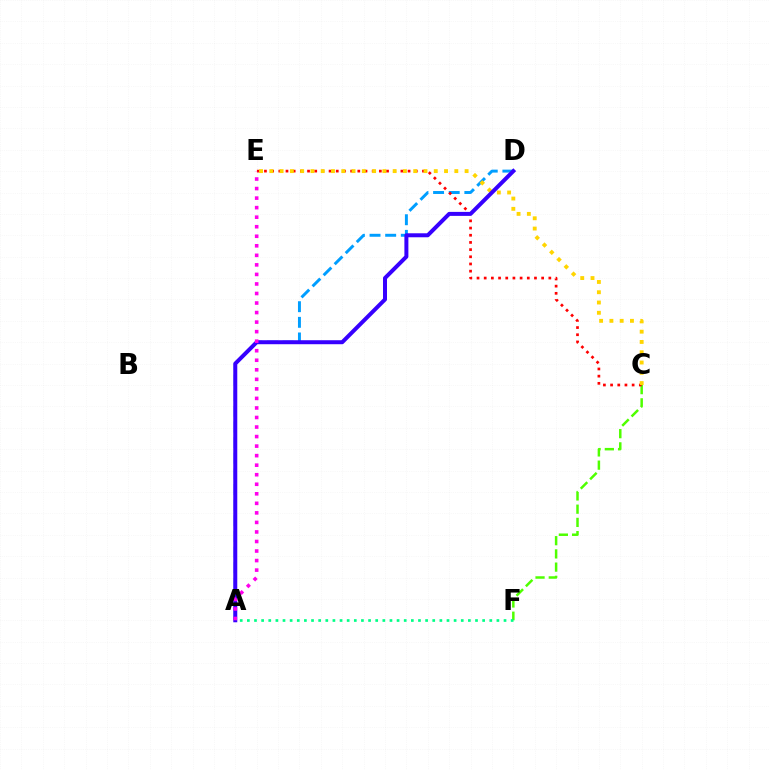{('A', 'D'): [{'color': '#009eff', 'line_style': 'dashed', 'thickness': 2.12}, {'color': '#3700ff', 'line_style': 'solid', 'thickness': 2.88}], ('C', 'F'): [{'color': '#4fff00', 'line_style': 'dashed', 'thickness': 1.8}], ('A', 'F'): [{'color': '#00ff86', 'line_style': 'dotted', 'thickness': 1.94}], ('C', 'E'): [{'color': '#ff0000', 'line_style': 'dotted', 'thickness': 1.95}, {'color': '#ffd500', 'line_style': 'dotted', 'thickness': 2.79}], ('A', 'E'): [{'color': '#ff00ed', 'line_style': 'dotted', 'thickness': 2.59}]}